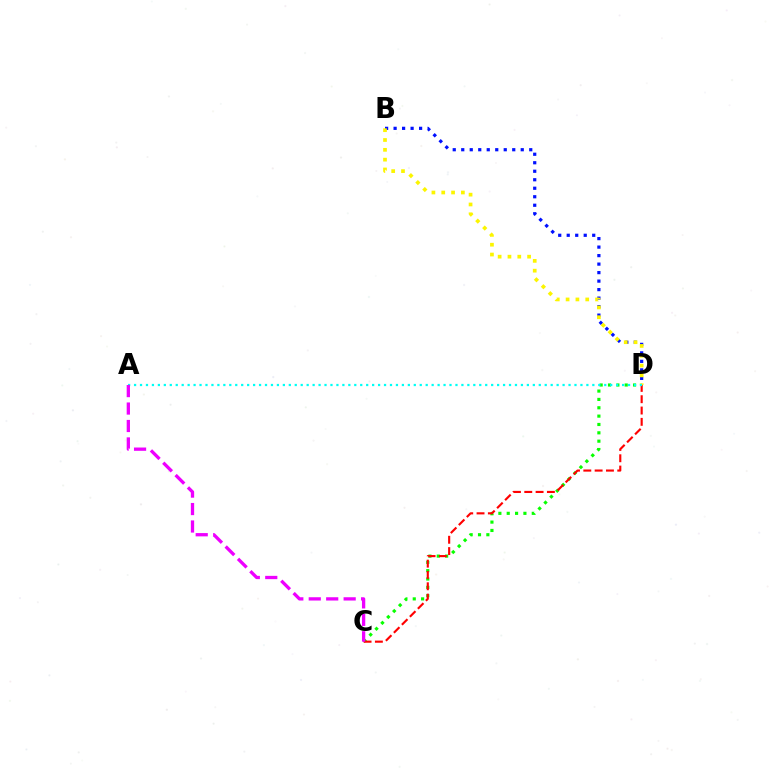{('C', 'D'): [{'color': '#08ff00', 'line_style': 'dotted', 'thickness': 2.27}, {'color': '#ff0000', 'line_style': 'dashed', 'thickness': 1.54}], ('B', 'D'): [{'color': '#0010ff', 'line_style': 'dotted', 'thickness': 2.31}, {'color': '#fcf500', 'line_style': 'dotted', 'thickness': 2.67}], ('A', 'D'): [{'color': '#00fff6', 'line_style': 'dotted', 'thickness': 1.62}], ('A', 'C'): [{'color': '#ee00ff', 'line_style': 'dashed', 'thickness': 2.37}]}